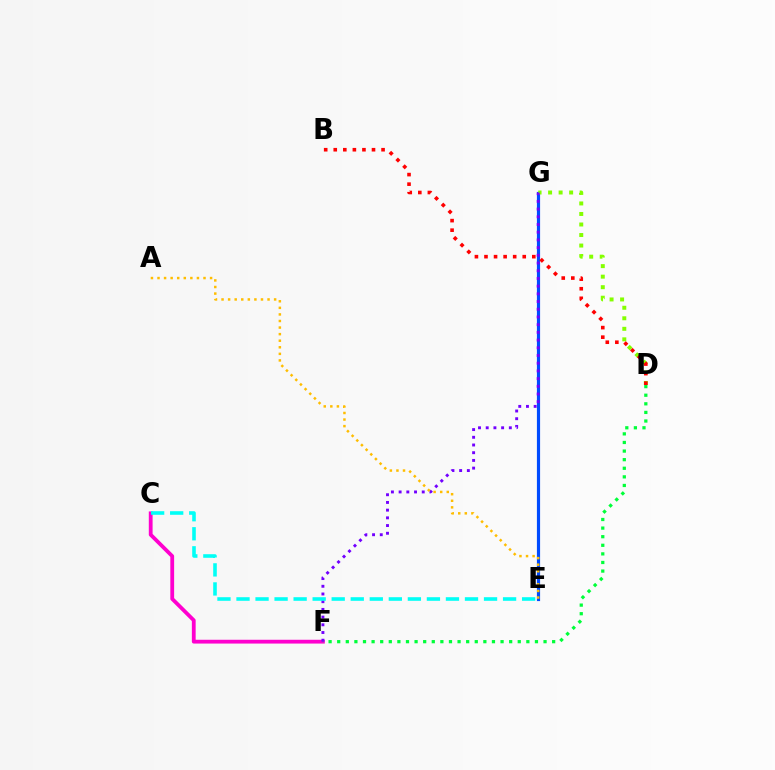{('E', 'G'): [{'color': '#004bff', 'line_style': 'solid', 'thickness': 2.29}], ('C', 'F'): [{'color': '#ff00cf', 'line_style': 'solid', 'thickness': 2.73}], ('D', 'G'): [{'color': '#84ff00', 'line_style': 'dotted', 'thickness': 2.86}], ('F', 'G'): [{'color': '#7200ff', 'line_style': 'dotted', 'thickness': 2.09}], ('A', 'E'): [{'color': '#ffbd00', 'line_style': 'dotted', 'thickness': 1.79}], ('B', 'D'): [{'color': '#ff0000', 'line_style': 'dotted', 'thickness': 2.6}], ('C', 'E'): [{'color': '#00fff6', 'line_style': 'dashed', 'thickness': 2.59}], ('D', 'F'): [{'color': '#00ff39', 'line_style': 'dotted', 'thickness': 2.34}]}